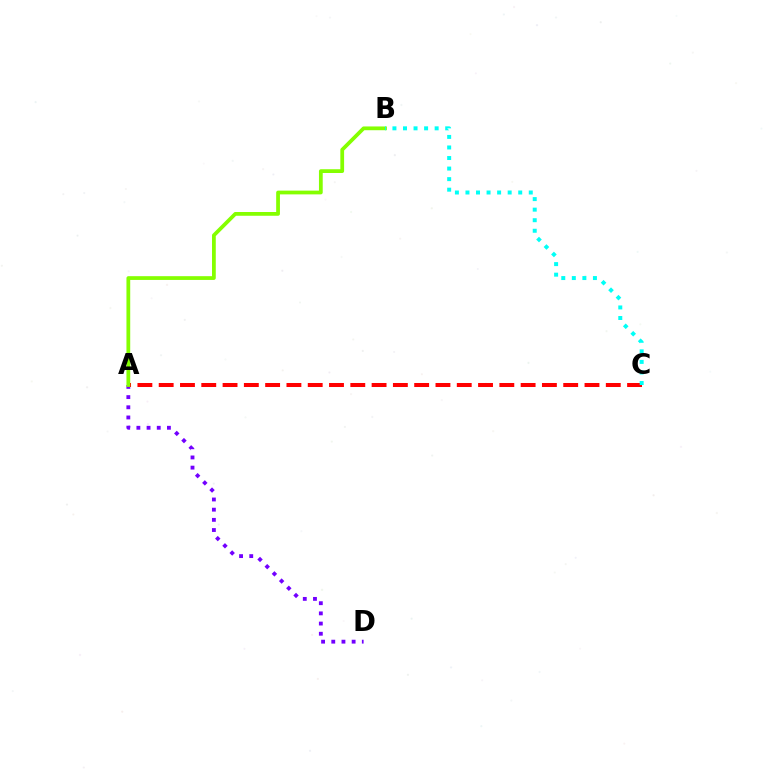{('A', 'D'): [{'color': '#7200ff', 'line_style': 'dotted', 'thickness': 2.77}], ('A', 'C'): [{'color': '#ff0000', 'line_style': 'dashed', 'thickness': 2.89}], ('A', 'B'): [{'color': '#84ff00', 'line_style': 'solid', 'thickness': 2.71}], ('B', 'C'): [{'color': '#00fff6', 'line_style': 'dotted', 'thickness': 2.87}]}